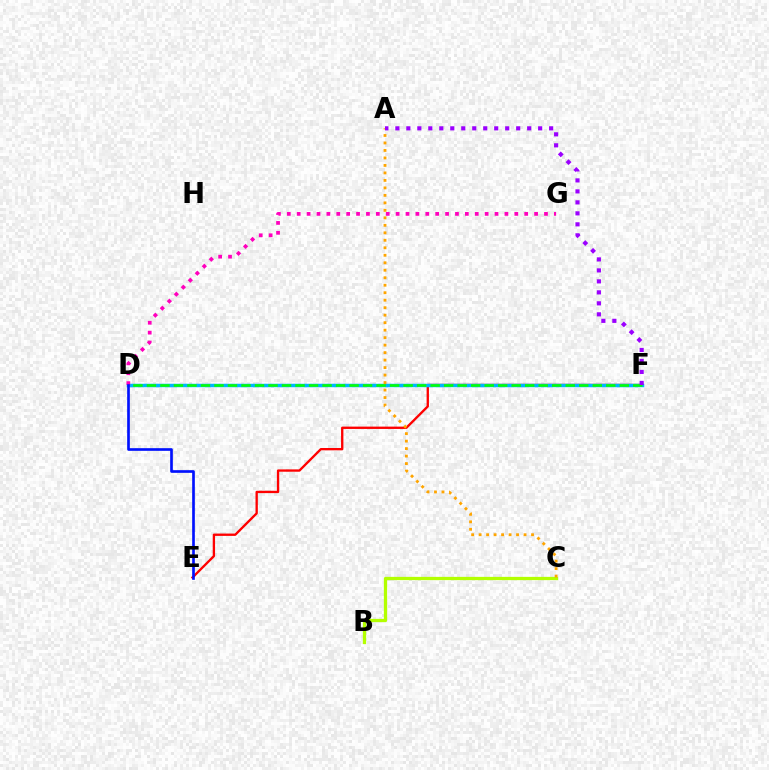{('E', 'F'): [{'color': '#ff0000', 'line_style': 'solid', 'thickness': 1.68}], ('D', 'F'): [{'color': '#00ff9d', 'line_style': 'dotted', 'thickness': 1.55}, {'color': '#00b5ff', 'line_style': 'solid', 'thickness': 2.49}, {'color': '#08ff00', 'line_style': 'dashed', 'thickness': 1.84}], ('B', 'C'): [{'color': '#b3ff00', 'line_style': 'solid', 'thickness': 2.36}], ('A', 'C'): [{'color': '#ffa500', 'line_style': 'dotted', 'thickness': 2.03}], ('A', 'F'): [{'color': '#9b00ff', 'line_style': 'dotted', 'thickness': 2.98}], ('D', 'G'): [{'color': '#ff00bd', 'line_style': 'dotted', 'thickness': 2.69}], ('D', 'E'): [{'color': '#0010ff', 'line_style': 'solid', 'thickness': 1.92}]}